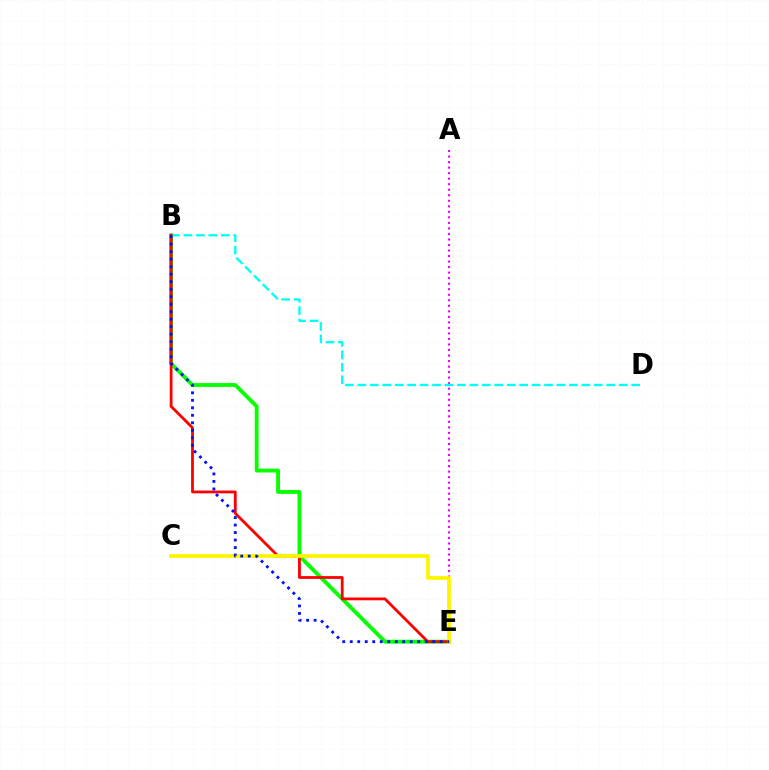{('B', 'E'): [{'color': '#08ff00', 'line_style': 'solid', 'thickness': 2.78}, {'color': '#ff0000', 'line_style': 'solid', 'thickness': 2.02}, {'color': '#0010ff', 'line_style': 'dotted', 'thickness': 2.04}], ('A', 'E'): [{'color': '#ee00ff', 'line_style': 'dotted', 'thickness': 1.5}], ('B', 'D'): [{'color': '#00fff6', 'line_style': 'dashed', 'thickness': 1.69}], ('C', 'E'): [{'color': '#fcf500', 'line_style': 'solid', 'thickness': 2.73}]}